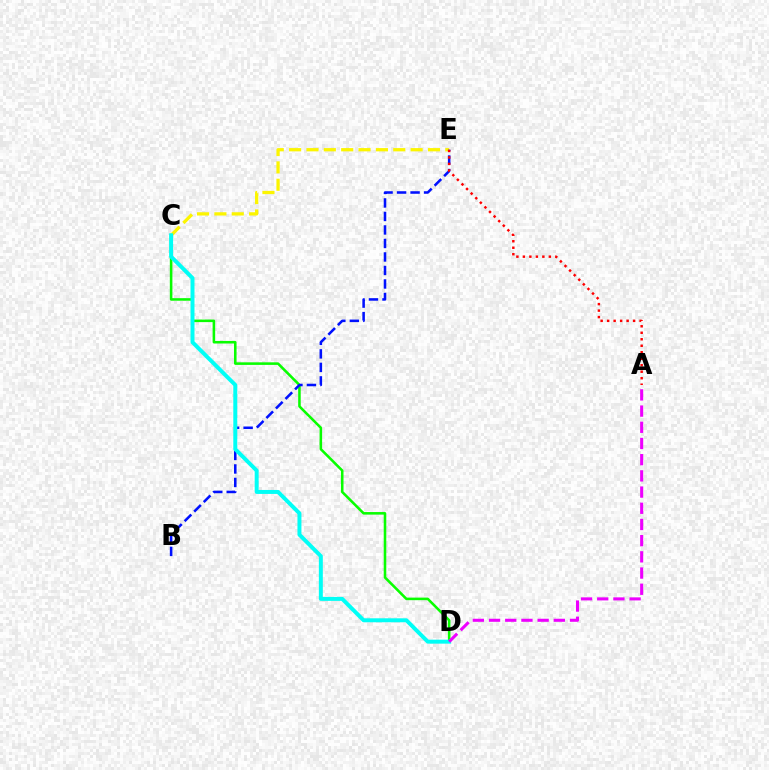{('C', 'E'): [{'color': '#fcf500', 'line_style': 'dashed', 'thickness': 2.36}], ('C', 'D'): [{'color': '#08ff00', 'line_style': 'solid', 'thickness': 1.85}, {'color': '#00fff6', 'line_style': 'solid', 'thickness': 2.85}], ('B', 'E'): [{'color': '#0010ff', 'line_style': 'dashed', 'thickness': 1.83}], ('A', 'D'): [{'color': '#ee00ff', 'line_style': 'dashed', 'thickness': 2.2}], ('A', 'E'): [{'color': '#ff0000', 'line_style': 'dotted', 'thickness': 1.76}]}